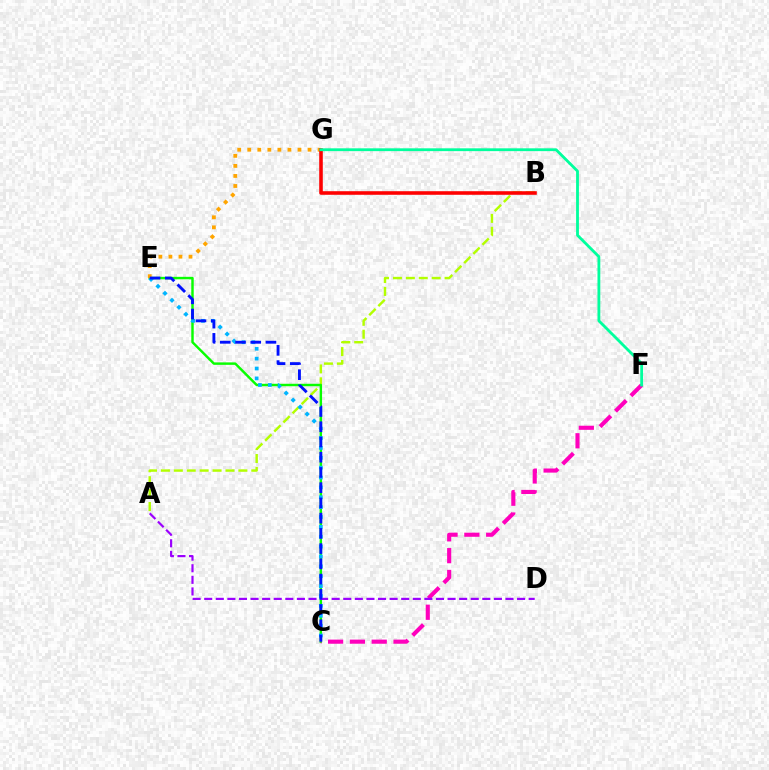{('A', 'B'): [{'color': '#b3ff00', 'line_style': 'dashed', 'thickness': 1.75}], ('C', 'E'): [{'color': '#08ff00', 'line_style': 'solid', 'thickness': 1.76}, {'color': '#00b5ff', 'line_style': 'dotted', 'thickness': 2.68}, {'color': '#0010ff', 'line_style': 'dashed', 'thickness': 2.07}], ('C', 'F'): [{'color': '#ff00bd', 'line_style': 'dashed', 'thickness': 2.96}], ('E', 'G'): [{'color': '#ffa500', 'line_style': 'dotted', 'thickness': 2.73}], ('B', 'G'): [{'color': '#ff0000', 'line_style': 'solid', 'thickness': 2.58}], ('A', 'D'): [{'color': '#9b00ff', 'line_style': 'dashed', 'thickness': 1.57}], ('F', 'G'): [{'color': '#00ff9d', 'line_style': 'solid', 'thickness': 2.03}]}